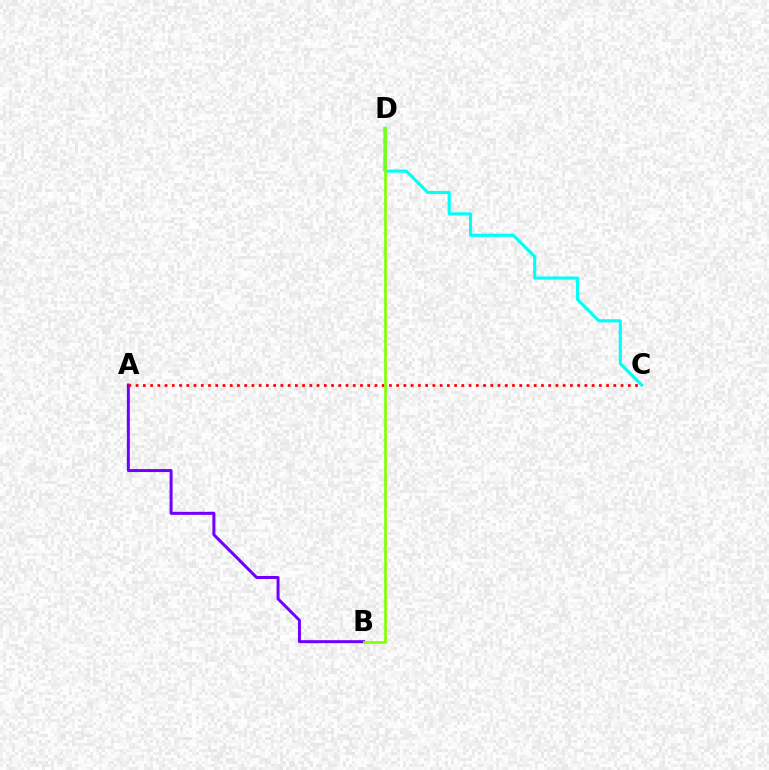{('C', 'D'): [{'color': '#00fff6', 'line_style': 'solid', 'thickness': 2.25}], ('A', 'B'): [{'color': '#7200ff', 'line_style': 'solid', 'thickness': 2.15}], ('A', 'C'): [{'color': '#ff0000', 'line_style': 'dotted', 'thickness': 1.97}], ('B', 'D'): [{'color': '#84ff00', 'line_style': 'solid', 'thickness': 1.93}]}